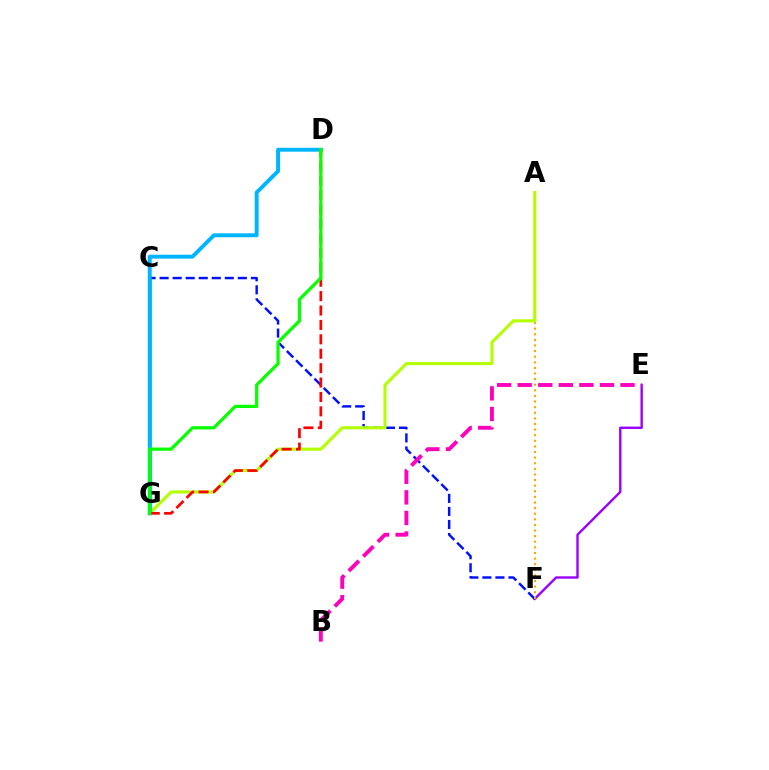{('C', 'G'): [{'color': '#00ff9d', 'line_style': 'solid', 'thickness': 2.87}], ('E', 'F'): [{'color': '#9b00ff', 'line_style': 'solid', 'thickness': 1.72}], ('C', 'F'): [{'color': '#0010ff', 'line_style': 'dashed', 'thickness': 1.77}], ('B', 'E'): [{'color': '#ff00bd', 'line_style': 'dashed', 'thickness': 2.79}], ('A', 'F'): [{'color': '#ffa500', 'line_style': 'dotted', 'thickness': 1.52}], ('A', 'G'): [{'color': '#b3ff00', 'line_style': 'solid', 'thickness': 2.22}], ('D', 'G'): [{'color': '#00b5ff', 'line_style': 'solid', 'thickness': 2.82}, {'color': '#ff0000', 'line_style': 'dashed', 'thickness': 1.96}, {'color': '#08ff00', 'line_style': 'solid', 'thickness': 2.34}]}